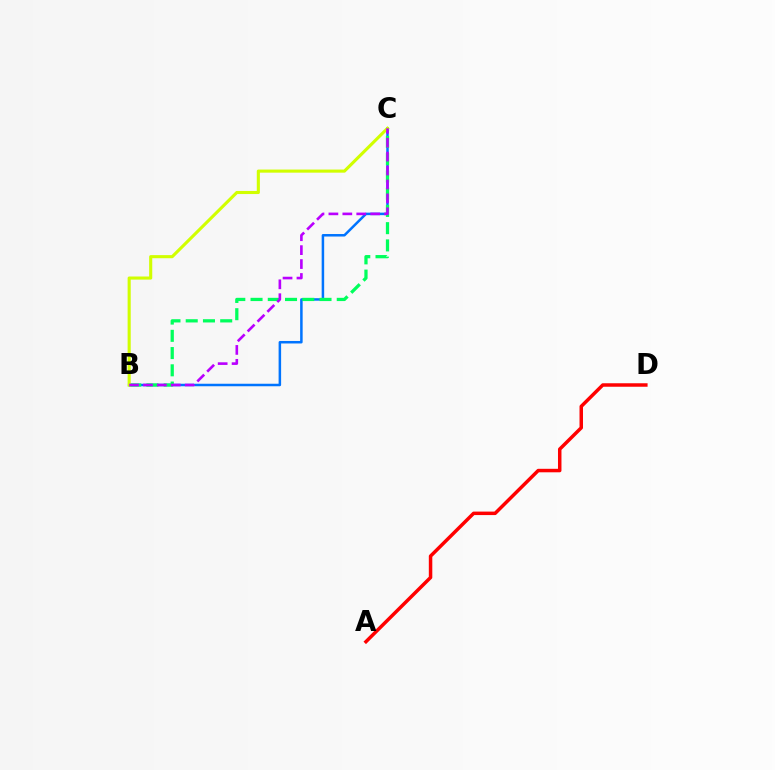{('B', 'C'): [{'color': '#0074ff', 'line_style': 'solid', 'thickness': 1.81}, {'color': '#00ff5c', 'line_style': 'dashed', 'thickness': 2.34}, {'color': '#d1ff00', 'line_style': 'solid', 'thickness': 2.23}, {'color': '#b900ff', 'line_style': 'dashed', 'thickness': 1.89}], ('A', 'D'): [{'color': '#ff0000', 'line_style': 'solid', 'thickness': 2.51}]}